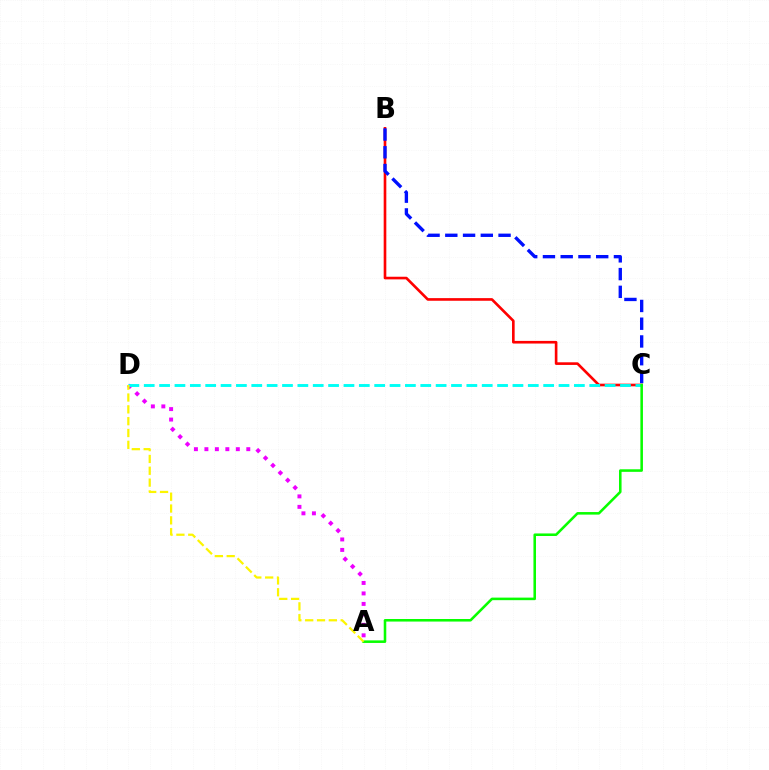{('A', 'D'): [{'color': '#ee00ff', 'line_style': 'dotted', 'thickness': 2.85}, {'color': '#fcf500', 'line_style': 'dashed', 'thickness': 1.61}], ('B', 'C'): [{'color': '#ff0000', 'line_style': 'solid', 'thickness': 1.9}, {'color': '#0010ff', 'line_style': 'dashed', 'thickness': 2.41}], ('C', 'D'): [{'color': '#00fff6', 'line_style': 'dashed', 'thickness': 2.09}], ('A', 'C'): [{'color': '#08ff00', 'line_style': 'solid', 'thickness': 1.84}]}